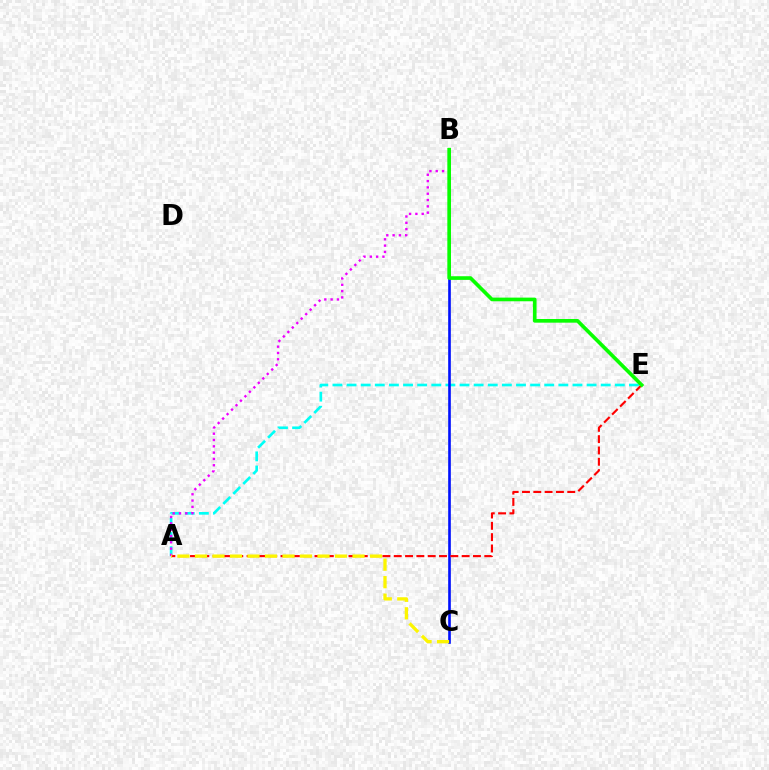{('A', 'E'): [{'color': '#00fff6', 'line_style': 'dashed', 'thickness': 1.92}, {'color': '#ff0000', 'line_style': 'dashed', 'thickness': 1.54}], ('B', 'C'): [{'color': '#0010ff', 'line_style': 'solid', 'thickness': 1.9}], ('A', 'B'): [{'color': '#ee00ff', 'line_style': 'dotted', 'thickness': 1.71}], ('A', 'C'): [{'color': '#fcf500', 'line_style': 'dashed', 'thickness': 2.38}], ('B', 'E'): [{'color': '#08ff00', 'line_style': 'solid', 'thickness': 2.64}]}